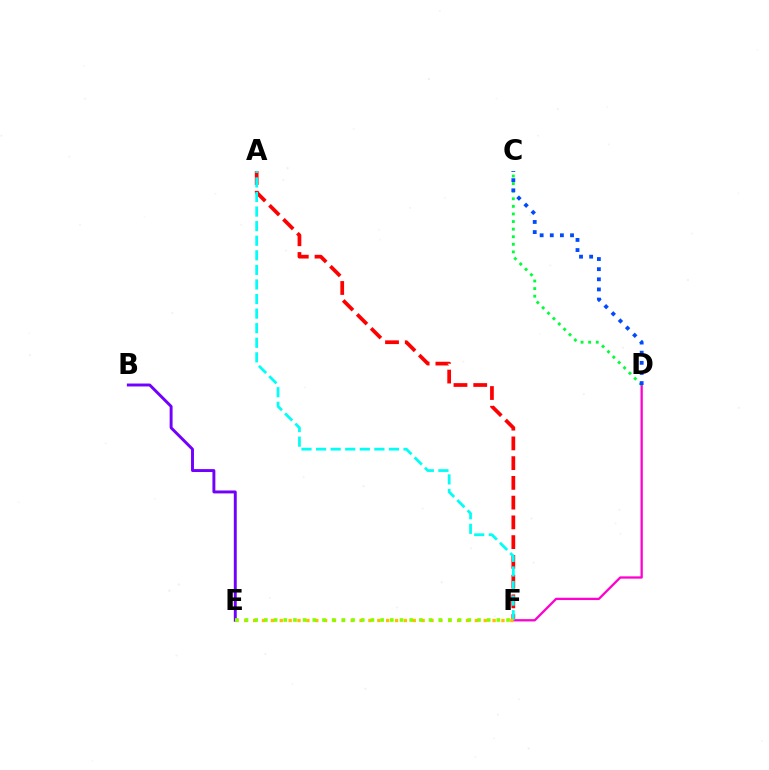{('A', 'F'): [{'color': '#ff0000', 'line_style': 'dashed', 'thickness': 2.68}, {'color': '#00fff6', 'line_style': 'dashed', 'thickness': 1.98}], ('B', 'E'): [{'color': '#7200ff', 'line_style': 'solid', 'thickness': 2.11}], ('D', 'F'): [{'color': '#ff00cf', 'line_style': 'solid', 'thickness': 1.65}], ('E', 'F'): [{'color': '#ffbd00', 'line_style': 'dotted', 'thickness': 2.41}, {'color': '#84ff00', 'line_style': 'dotted', 'thickness': 2.63}], ('C', 'D'): [{'color': '#00ff39', 'line_style': 'dotted', 'thickness': 2.06}, {'color': '#004bff', 'line_style': 'dotted', 'thickness': 2.75}]}